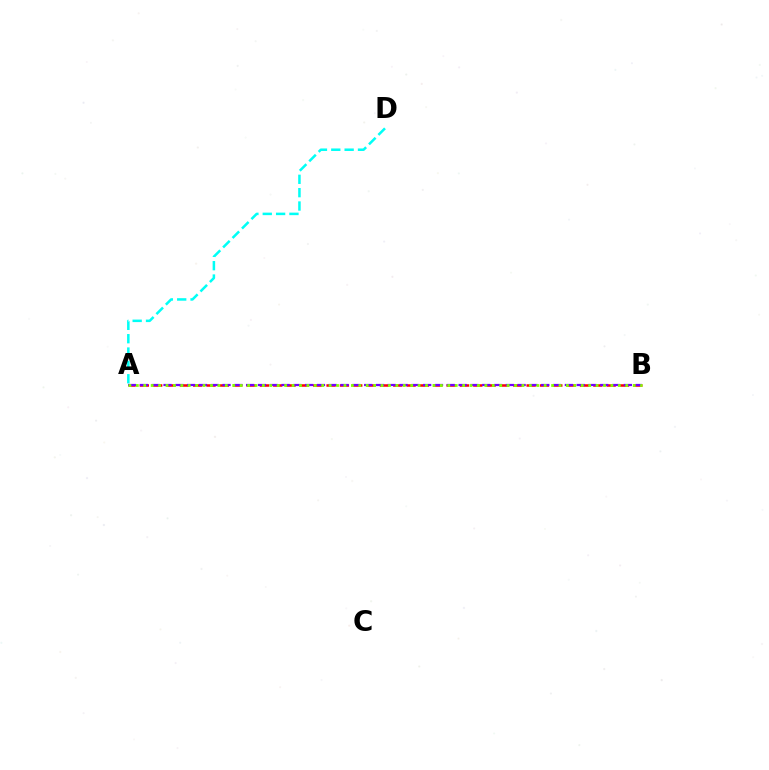{('A', 'B'): [{'color': '#ff0000', 'line_style': 'dashed', 'thickness': 1.81}, {'color': '#7200ff', 'line_style': 'dashed', 'thickness': 1.6}, {'color': '#84ff00', 'line_style': 'dotted', 'thickness': 2.01}], ('A', 'D'): [{'color': '#00fff6', 'line_style': 'dashed', 'thickness': 1.81}]}